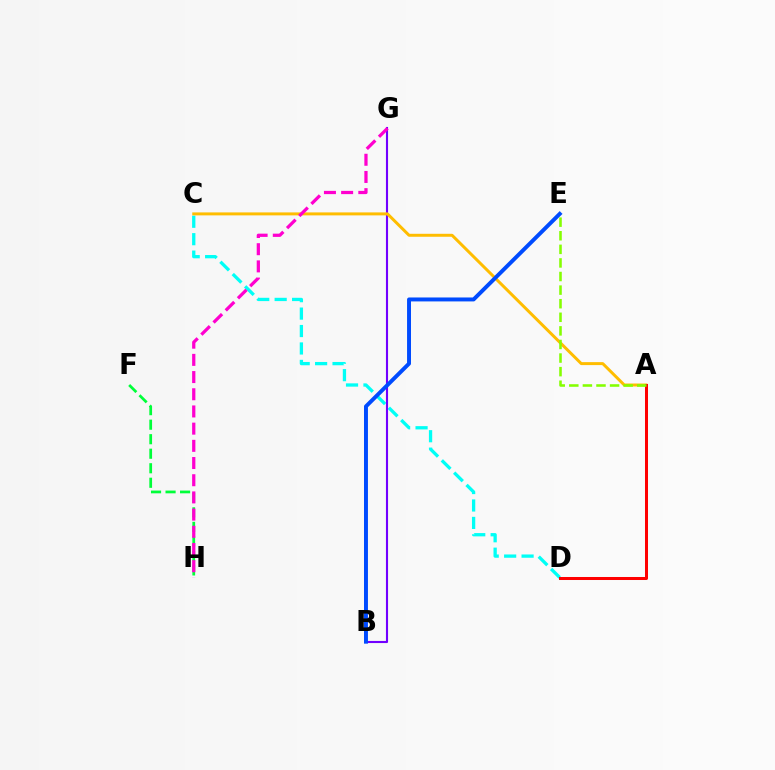{('C', 'D'): [{'color': '#00fff6', 'line_style': 'dashed', 'thickness': 2.37}], ('B', 'G'): [{'color': '#7200ff', 'line_style': 'solid', 'thickness': 1.52}], ('A', 'C'): [{'color': '#ffbd00', 'line_style': 'solid', 'thickness': 2.14}], ('B', 'E'): [{'color': '#004bff', 'line_style': 'solid', 'thickness': 2.84}], ('A', 'D'): [{'color': '#ff0000', 'line_style': 'solid', 'thickness': 2.17}], ('F', 'H'): [{'color': '#00ff39', 'line_style': 'dashed', 'thickness': 1.97}], ('G', 'H'): [{'color': '#ff00cf', 'line_style': 'dashed', 'thickness': 2.34}], ('A', 'E'): [{'color': '#84ff00', 'line_style': 'dashed', 'thickness': 1.85}]}